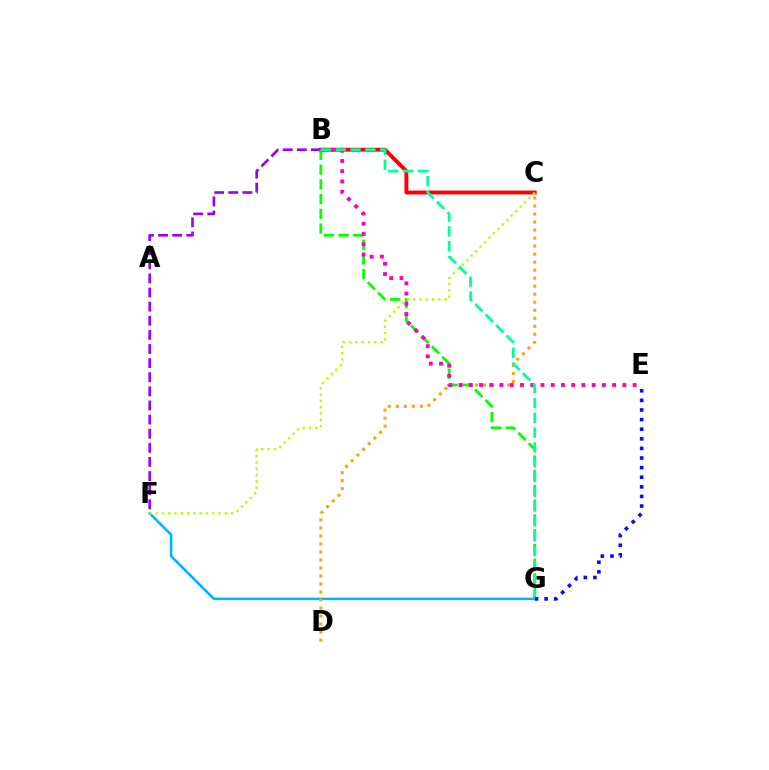{('B', 'C'): [{'color': '#ff0000', 'line_style': 'solid', 'thickness': 2.8}], ('F', 'G'): [{'color': '#00b5ff', 'line_style': 'solid', 'thickness': 1.84}], ('B', 'F'): [{'color': '#9b00ff', 'line_style': 'dashed', 'thickness': 1.92}], ('C', 'D'): [{'color': '#ffa500', 'line_style': 'dotted', 'thickness': 2.18}], ('B', 'G'): [{'color': '#08ff00', 'line_style': 'dashed', 'thickness': 2.0}, {'color': '#00ff9d', 'line_style': 'dashed', 'thickness': 2.01}], ('B', 'E'): [{'color': '#ff00bd', 'line_style': 'dotted', 'thickness': 2.78}], ('C', 'F'): [{'color': '#b3ff00', 'line_style': 'dotted', 'thickness': 1.71}], ('E', 'G'): [{'color': '#0010ff', 'line_style': 'dotted', 'thickness': 2.61}]}